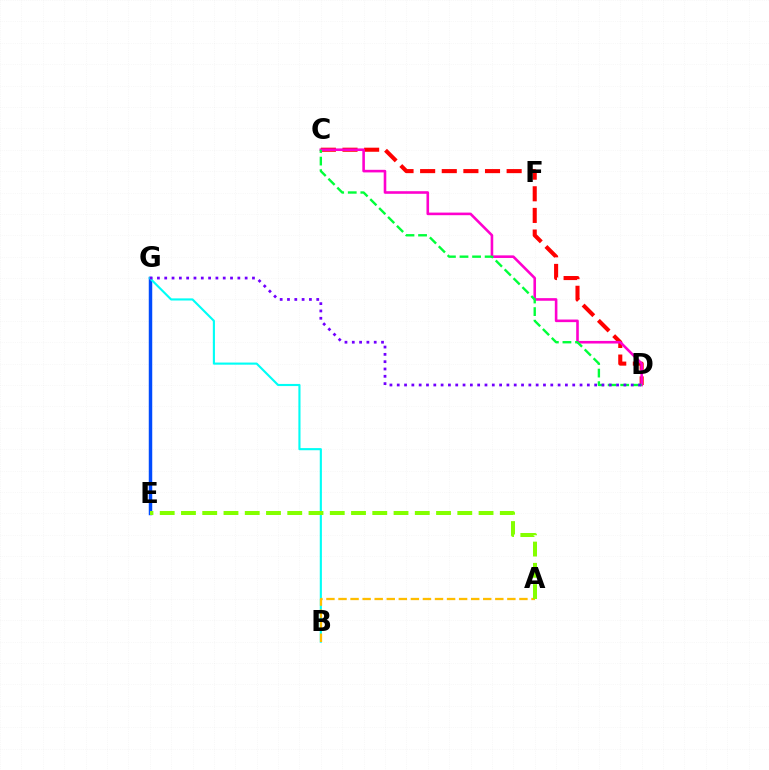{('C', 'D'): [{'color': '#ff0000', 'line_style': 'dashed', 'thickness': 2.94}, {'color': '#ff00cf', 'line_style': 'solid', 'thickness': 1.87}, {'color': '#00ff39', 'line_style': 'dashed', 'thickness': 1.71}], ('E', 'G'): [{'color': '#004bff', 'line_style': 'solid', 'thickness': 2.5}], ('B', 'G'): [{'color': '#00fff6', 'line_style': 'solid', 'thickness': 1.53}], ('D', 'G'): [{'color': '#7200ff', 'line_style': 'dotted', 'thickness': 1.99}], ('A', 'B'): [{'color': '#ffbd00', 'line_style': 'dashed', 'thickness': 1.64}], ('A', 'E'): [{'color': '#84ff00', 'line_style': 'dashed', 'thickness': 2.89}]}